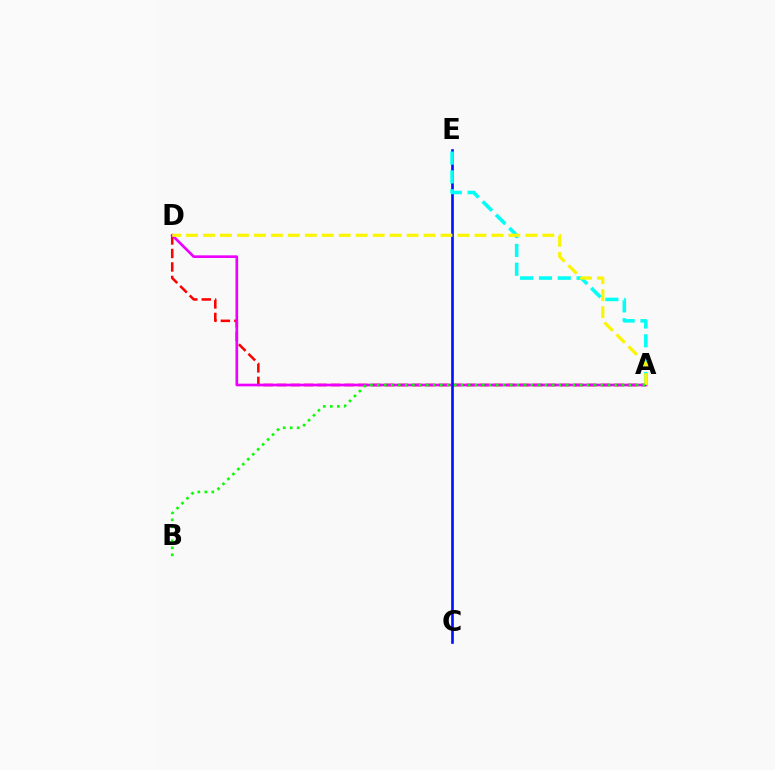{('A', 'D'): [{'color': '#ff0000', 'line_style': 'dashed', 'thickness': 1.83}, {'color': '#ee00ff', 'line_style': 'solid', 'thickness': 1.93}, {'color': '#fcf500', 'line_style': 'dashed', 'thickness': 2.3}], ('C', 'E'): [{'color': '#0010ff', 'line_style': 'solid', 'thickness': 1.9}], ('A', 'E'): [{'color': '#00fff6', 'line_style': 'dashed', 'thickness': 2.56}], ('A', 'B'): [{'color': '#08ff00', 'line_style': 'dotted', 'thickness': 1.9}]}